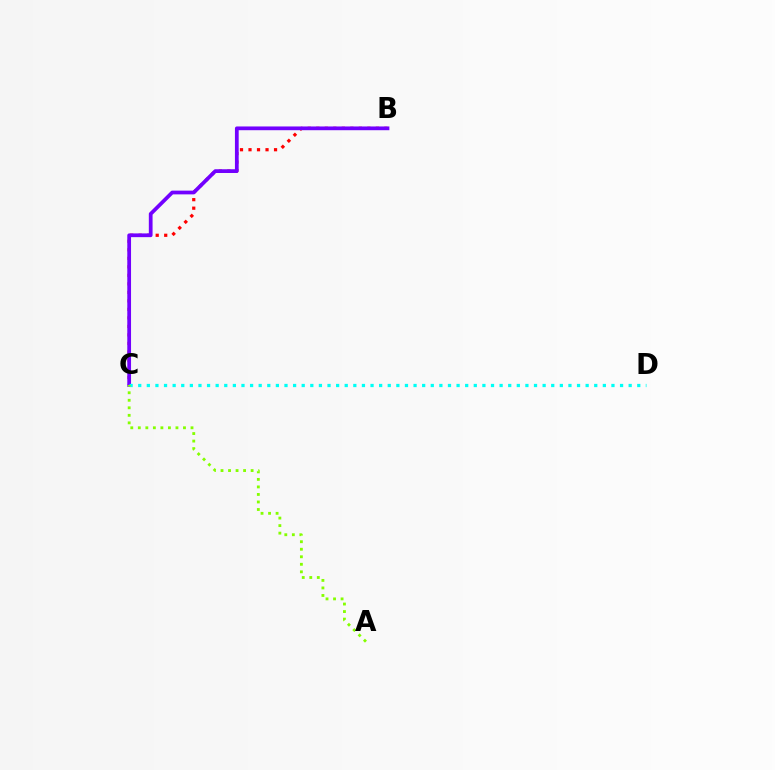{('B', 'C'): [{'color': '#ff0000', 'line_style': 'dotted', 'thickness': 2.31}, {'color': '#7200ff', 'line_style': 'solid', 'thickness': 2.7}], ('C', 'D'): [{'color': '#00fff6', 'line_style': 'dotted', 'thickness': 2.34}], ('A', 'C'): [{'color': '#84ff00', 'line_style': 'dotted', 'thickness': 2.05}]}